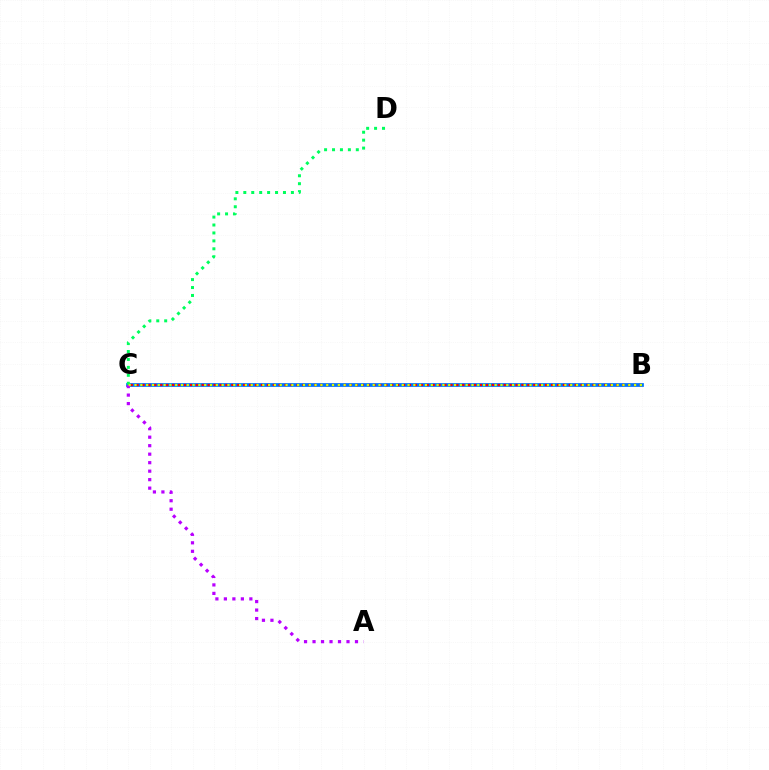{('B', 'C'): [{'color': '#0074ff', 'line_style': 'solid', 'thickness': 2.7}, {'color': '#ff0000', 'line_style': 'dotted', 'thickness': 1.61}, {'color': '#d1ff00', 'line_style': 'dotted', 'thickness': 1.58}], ('C', 'D'): [{'color': '#00ff5c', 'line_style': 'dotted', 'thickness': 2.15}], ('A', 'C'): [{'color': '#b900ff', 'line_style': 'dotted', 'thickness': 2.31}]}